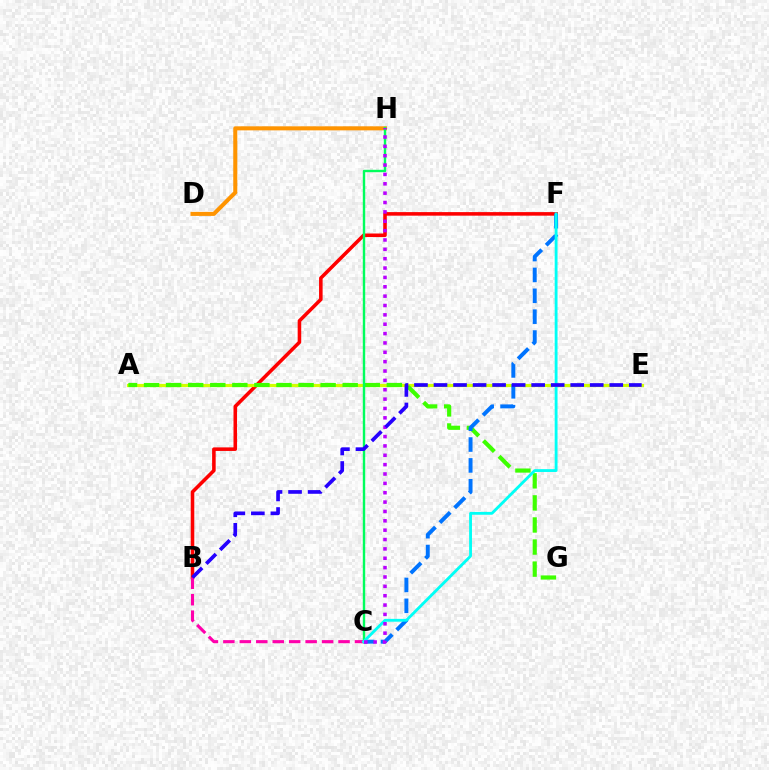{('B', 'F'): [{'color': '#ff0000', 'line_style': 'solid', 'thickness': 2.56}], ('B', 'C'): [{'color': '#ff00ac', 'line_style': 'dashed', 'thickness': 2.24}], ('A', 'E'): [{'color': '#d1ff00', 'line_style': 'solid', 'thickness': 2.3}], ('A', 'G'): [{'color': '#3dff00', 'line_style': 'dashed', 'thickness': 3.0}], ('D', 'H'): [{'color': '#ff9400', 'line_style': 'solid', 'thickness': 2.91}], ('C', 'F'): [{'color': '#0074ff', 'line_style': 'dashed', 'thickness': 2.84}, {'color': '#00fff6', 'line_style': 'solid', 'thickness': 2.04}], ('C', 'H'): [{'color': '#00ff5c', 'line_style': 'solid', 'thickness': 1.73}, {'color': '#b900ff', 'line_style': 'dotted', 'thickness': 2.54}], ('B', 'E'): [{'color': '#2500ff', 'line_style': 'dashed', 'thickness': 2.65}]}